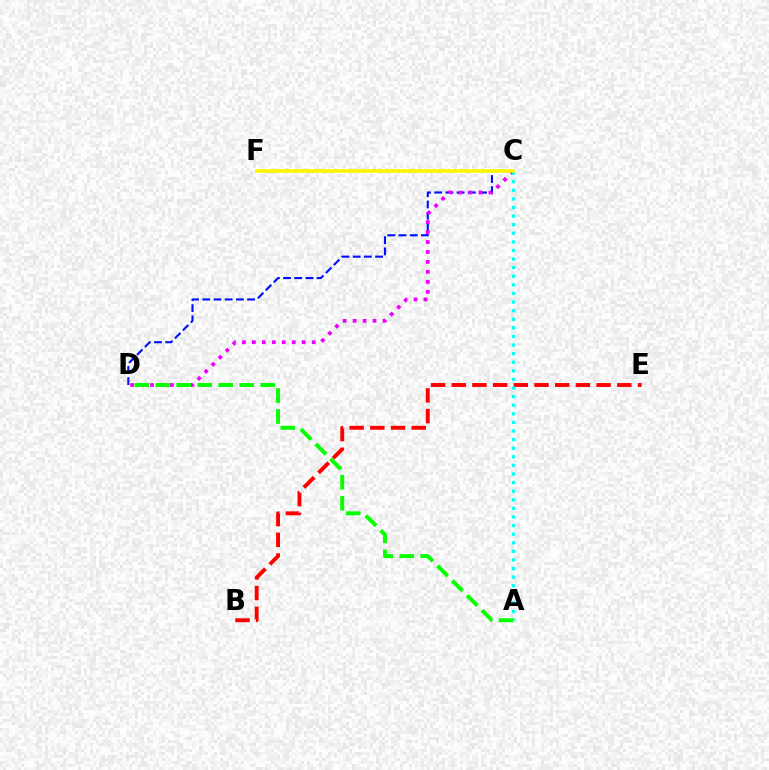{('B', 'E'): [{'color': '#ff0000', 'line_style': 'dashed', 'thickness': 2.81}], ('C', 'D'): [{'color': '#0010ff', 'line_style': 'dashed', 'thickness': 1.52}, {'color': '#ee00ff', 'line_style': 'dotted', 'thickness': 2.71}], ('A', 'C'): [{'color': '#00fff6', 'line_style': 'dotted', 'thickness': 2.34}], ('C', 'F'): [{'color': '#fcf500', 'line_style': 'solid', 'thickness': 2.58}], ('A', 'D'): [{'color': '#08ff00', 'line_style': 'dashed', 'thickness': 2.85}]}